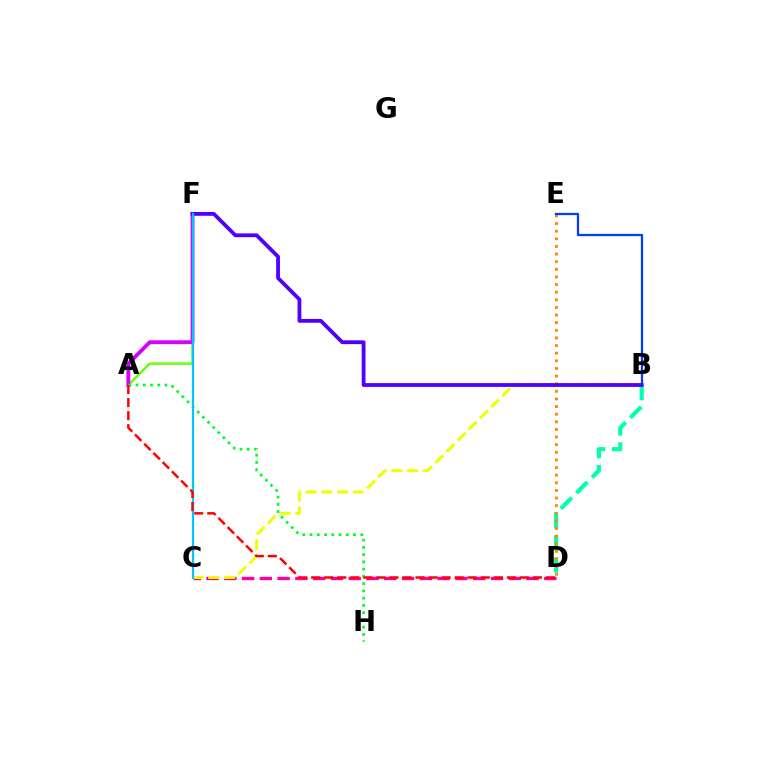{('B', 'D'): [{'color': '#00ffaf', 'line_style': 'dashed', 'thickness': 2.99}], ('A', 'F'): [{'color': '#66ff00', 'line_style': 'solid', 'thickness': 1.73}, {'color': '#d600ff', 'line_style': 'solid', 'thickness': 2.78}], ('D', 'E'): [{'color': '#ff8800', 'line_style': 'dotted', 'thickness': 2.07}], ('C', 'D'): [{'color': '#ff00a0', 'line_style': 'dashed', 'thickness': 2.42}], ('B', 'C'): [{'color': '#eeff00', 'line_style': 'dashed', 'thickness': 2.14}], ('A', 'H'): [{'color': '#00ff27', 'line_style': 'dotted', 'thickness': 1.97}], ('B', 'E'): [{'color': '#003fff', 'line_style': 'solid', 'thickness': 1.63}], ('B', 'F'): [{'color': '#4f00ff', 'line_style': 'solid', 'thickness': 2.74}], ('C', 'F'): [{'color': '#00c7ff', 'line_style': 'solid', 'thickness': 1.59}], ('A', 'D'): [{'color': '#ff0000', 'line_style': 'dashed', 'thickness': 1.77}]}